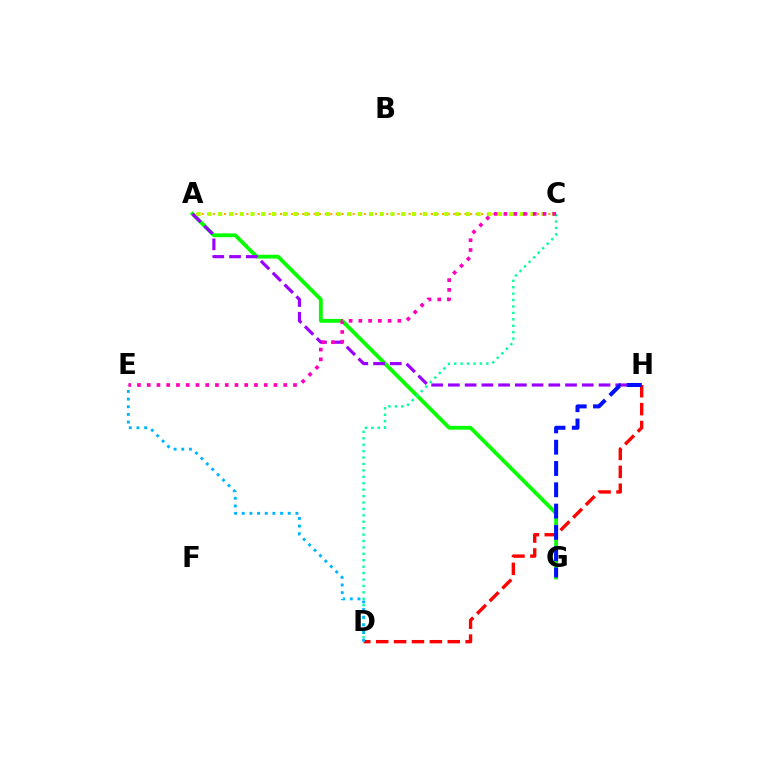{('A', 'G'): [{'color': '#08ff00', 'line_style': 'solid', 'thickness': 2.74}], ('A', 'C'): [{'color': '#ffa500', 'line_style': 'dotted', 'thickness': 1.52}, {'color': '#b3ff00', 'line_style': 'dotted', 'thickness': 2.93}], ('A', 'H'): [{'color': '#9b00ff', 'line_style': 'dashed', 'thickness': 2.27}], ('D', 'H'): [{'color': '#ff0000', 'line_style': 'dashed', 'thickness': 2.43}], ('G', 'H'): [{'color': '#0010ff', 'line_style': 'dashed', 'thickness': 2.89}], ('C', 'D'): [{'color': '#00ff9d', 'line_style': 'dotted', 'thickness': 1.74}], ('D', 'E'): [{'color': '#00b5ff', 'line_style': 'dotted', 'thickness': 2.08}], ('C', 'E'): [{'color': '#ff00bd', 'line_style': 'dotted', 'thickness': 2.65}]}